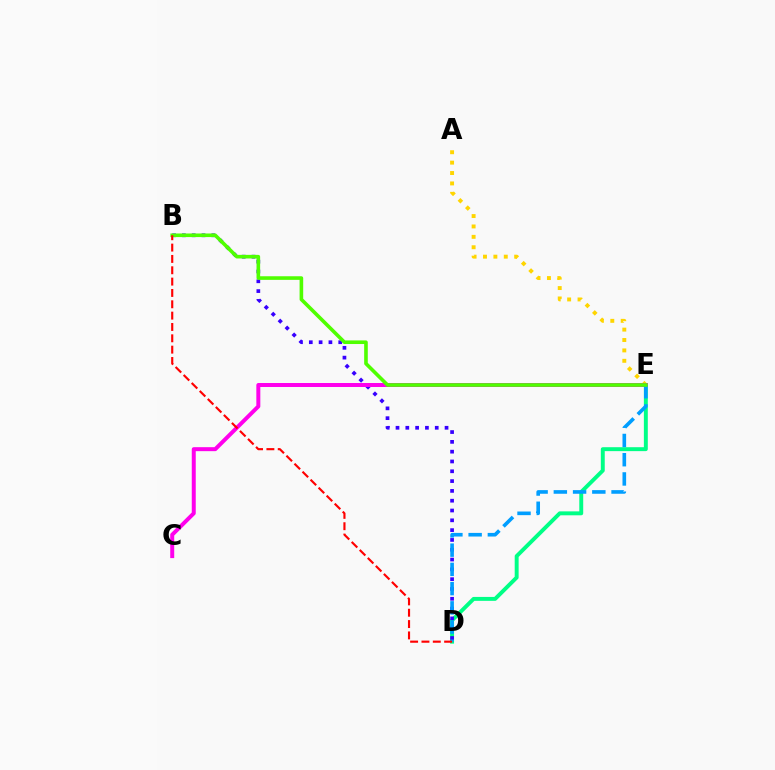{('D', 'E'): [{'color': '#00ff86', 'line_style': 'solid', 'thickness': 2.83}, {'color': '#009eff', 'line_style': 'dashed', 'thickness': 2.61}], ('B', 'D'): [{'color': '#3700ff', 'line_style': 'dotted', 'thickness': 2.66}, {'color': '#ff0000', 'line_style': 'dashed', 'thickness': 1.54}], ('A', 'E'): [{'color': '#ffd500', 'line_style': 'dotted', 'thickness': 2.82}], ('C', 'E'): [{'color': '#ff00ed', 'line_style': 'solid', 'thickness': 2.87}], ('B', 'E'): [{'color': '#4fff00', 'line_style': 'solid', 'thickness': 2.6}]}